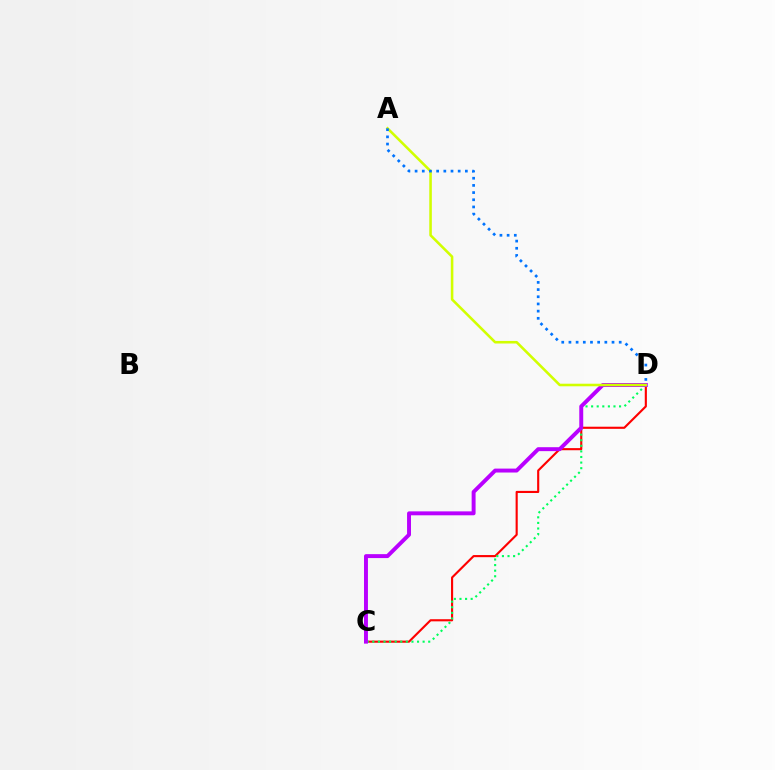{('C', 'D'): [{'color': '#ff0000', 'line_style': 'solid', 'thickness': 1.53}, {'color': '#00ff5c', 'line_style': 'dotted', 'thickness': 1.52}, {'color': '#b900ff', 'line_style': 'solid', 'thickness': 2.83}], ('A', 'D'): [{'color': '#d1ff00', 'line_style': 'solid', 'thickness': 1.84}, {'color': '#0074ff', 'line_style': 'dotted', 'thickness': 1.95}]}